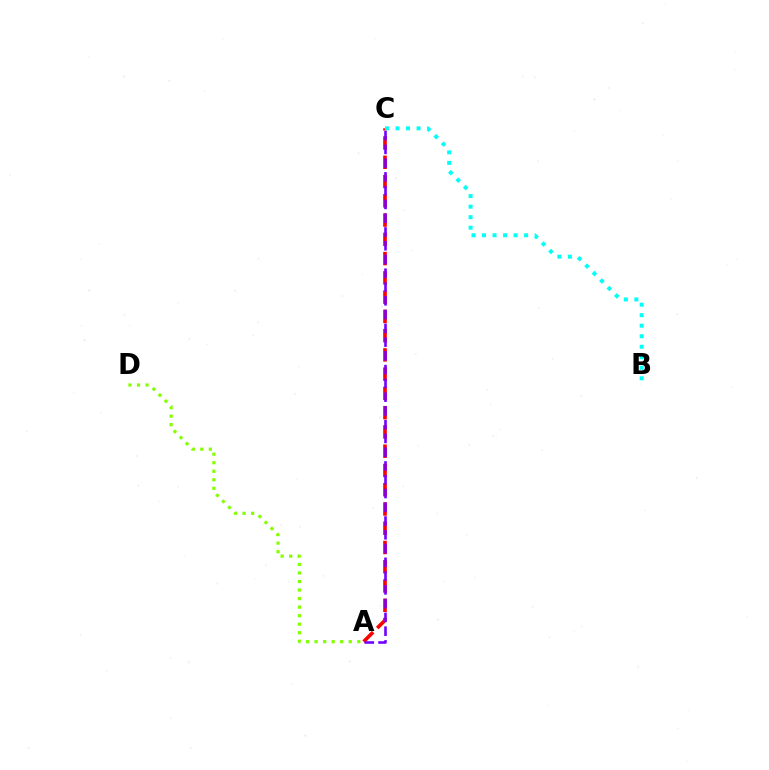{('A', 'D'): [{'color': '#84ff00', 'line_style': 'dotted', 'thickness': 2.32}], ('A', 'C'): [{'color': '#ff0000', 'line_style': 'dashed', 'thickness': 2.62}, {'color': '#7200ff', 'line_style': 'dashed', 'thickness': 1.87}], ('B', 'C'): [{'color': '#00fff6', 'line_style': 'dotted', 'thickness': 2.86}]}